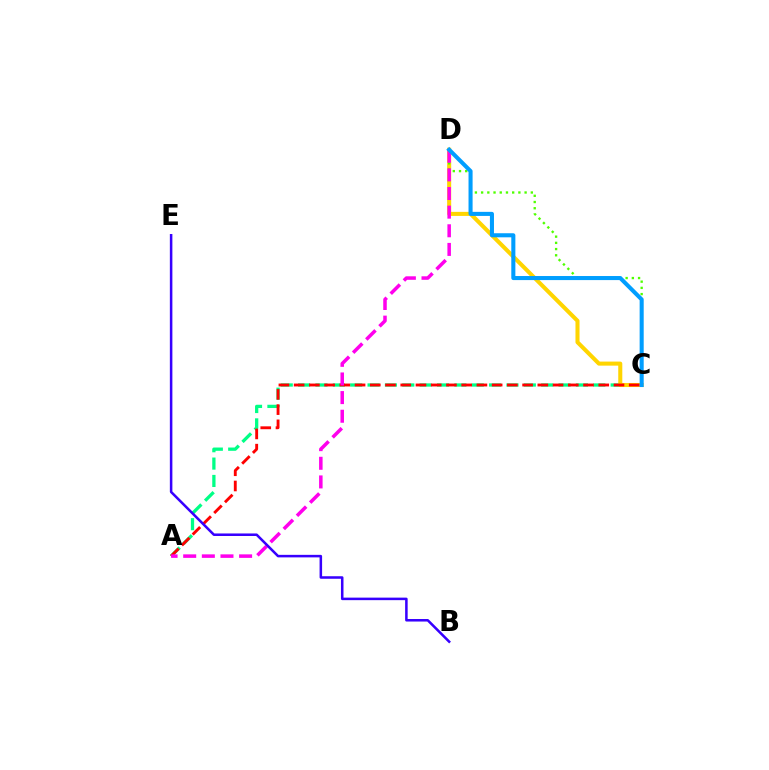{('A', 'C'): [{'color': '#00ff86', 'line_style': 'dashed', 'thickness': 2.36}, {'color': '#ff0000', 'line_style': 'dashed', 'thickness': 2.07}], ('C', 'D'): [{'color': '#ffd500', 'line_style': 'solid', 'thickness': 2.92}, {'color': '#4fff00', 'line_style': 'dotted', 'thickness': 1.69}, {'color': '#009eff', 'line_style': 'solid', 'thickness': 2.93}], ('A', 'D'): [{'color': '#ff00ed', 'line_style': 'dashed', 'thickness': 2.53}], ('B', 'E'): [{'color': '#3700ff', 'line_style': 'solid', 'thickness': 1.82}]}